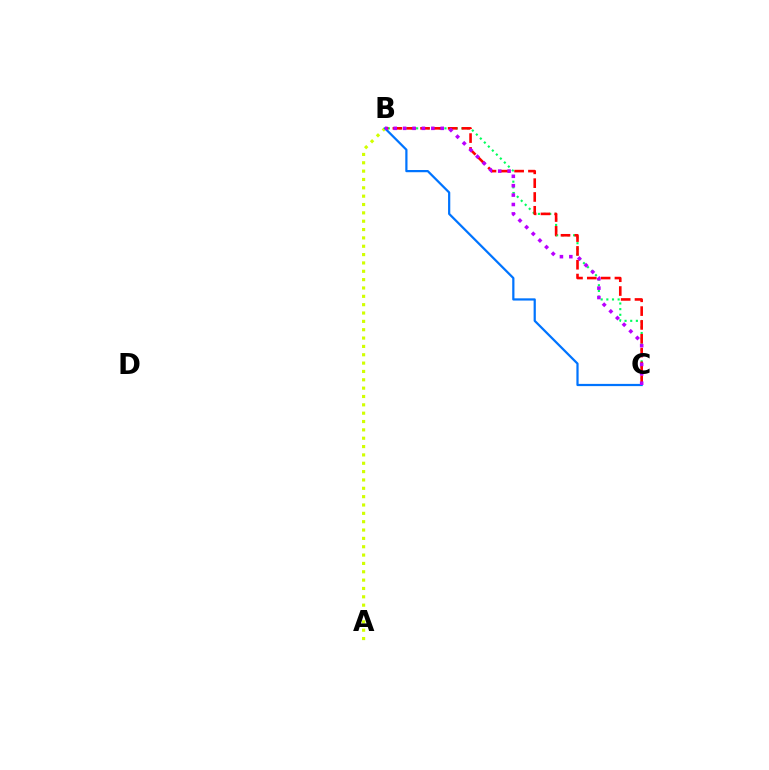{('B', 'C'): [{'color': '#00ff5c', 'line_style': 'dotted', 'thickness': 1.54}, {'color': '#ff0000', 'line_style': 'dashed', 'thickness': 1.88}, {'color': '#0074ff', 'line_style': 'solid', 'thickness': 1.6}, {'color': '#b900ff', 'line_style': 'dotted', 'thickness': 2.55}], ('A', 'B'): [{'color': '#d1ff00', 'line_style': 'dotted', 'thickness': 2.27}]}